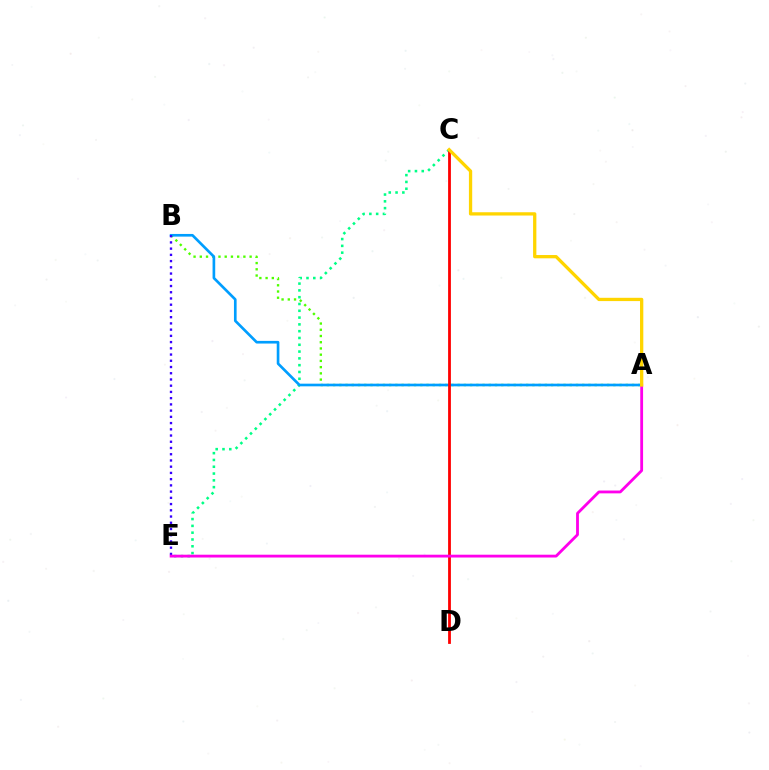{('A', 'B'): [{'color': '#4fff00', 'line_style': 'dotted', 'thickness': 1.69}, {'color': '#009eff', 'line_style': 'solid', 'thickness': 1.91}], ('C', 'E'): [{'color': '#00ff86', 'line_style': 'dotted', 'thickness': 1.85}], ('C', 'D'): [{'color': '#ff0000', 'line_style': 'solid', 'thickness': 2.02}], ('B', 'E'): [{'color': '#3700ff', 'line_style': 'dotted', 'thickness': 1.69}], ('A', 'E'): [{'color': '#ff00ed', 'line_style': 'solid', 'thickness': 2.03}], ('A', 'C'): [{'color': '#ffd500', 'line_style': 'solid', 'thickness': 2.37}]}